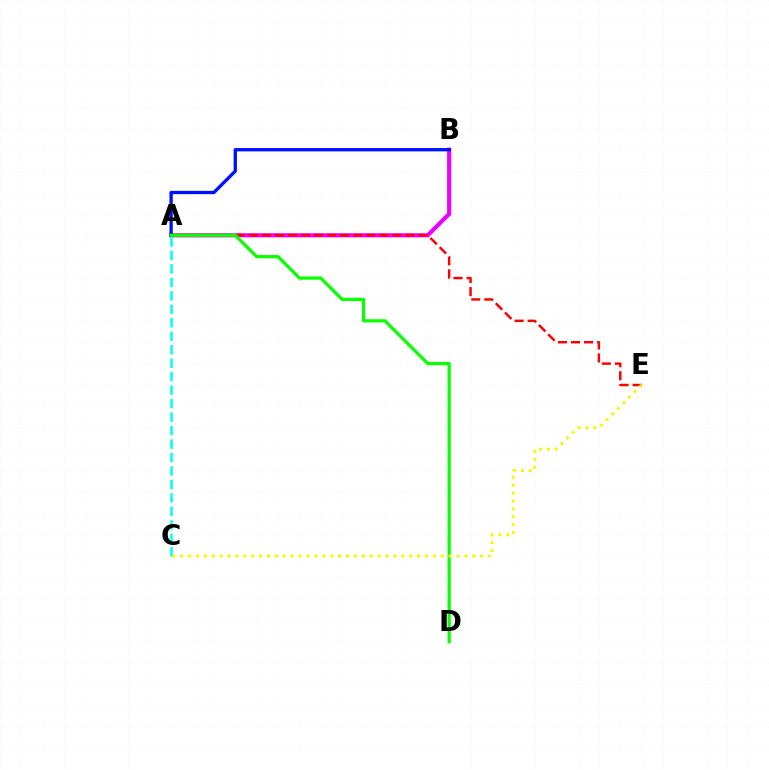{('A', 'B'): [{'color': '#ee00ff', 'line_style': 'solid', 'thickness': 2.99}, {'color': '#0010ff', 'line_style': 'solid', 'thickness': 2.39}], ('A', 'E'): [{'color': '#ff0000', 'line_style': 'dashed', 'thickness': 1.77}], ('A', 'C'): [{'color': '#00fff6', 'line_style': 'dashed', 'thickness': 1.83}], ('A', 'D'): [{'color': '#08ff00', 'line_style': 'solid', 'thickness': 2.31}], ('C', 'E'): [{'color': '#fcf500', 'line_style': 'dotted', 'thickness': 2.14}]}